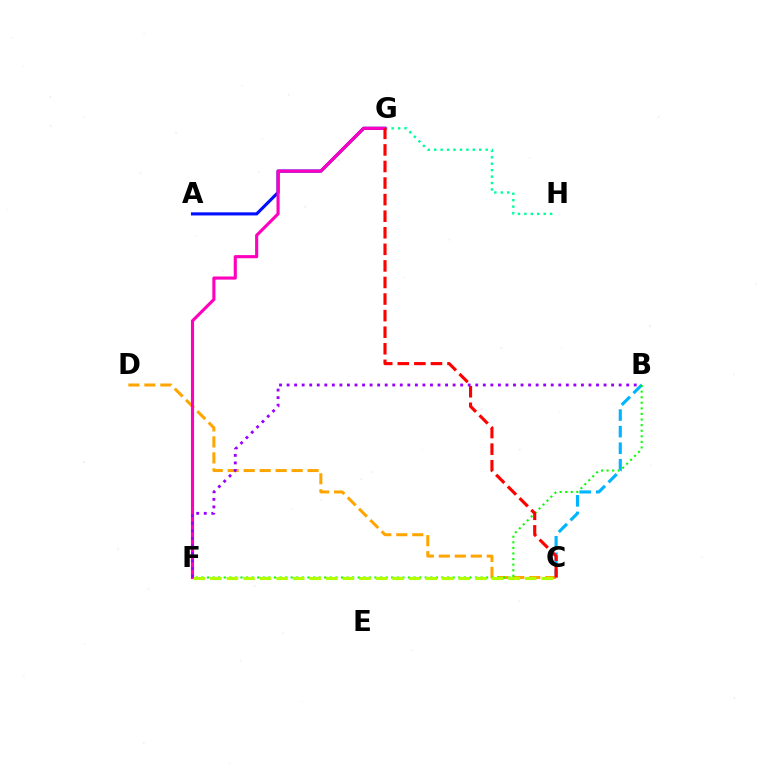{('B', 'C'): [{'color': '#00b5ff', 'line_style': 'dashed', 'thickness': 2.25}], ('A', 'G'): [{'color': '#0010ff', 'line_style': 'solid', 'thickness': 2.24}], ('C', 'D'): [{'color': '#ffa500', 'line_style': 'dashed', 'thickness': 2.17}], ('B', 'F'): [{'color': '#08ff00', 'line_style': 'dotted', 'thickness': 1.52}, {'color': '#9b00ff', 'line_style': 'dotted', 'thickness': 2.05}], ('G', 'H'): [{'color': '#00ff9d', 'line_style': 'dotted', 'thickness': 1.75}], ('F', 'G'): [{'color': '#ff00bd', 'line_style': 'solid', 'thickness': 2.25}], ('C', 'G'): [{'color': '#ff0000', 'line_style': 'dashed', 'thickness': 2.25}], ('C', 'F'): [{'color': '#b3ff00', 'line_style': 'dashed', 'thickness': 2.25}]}